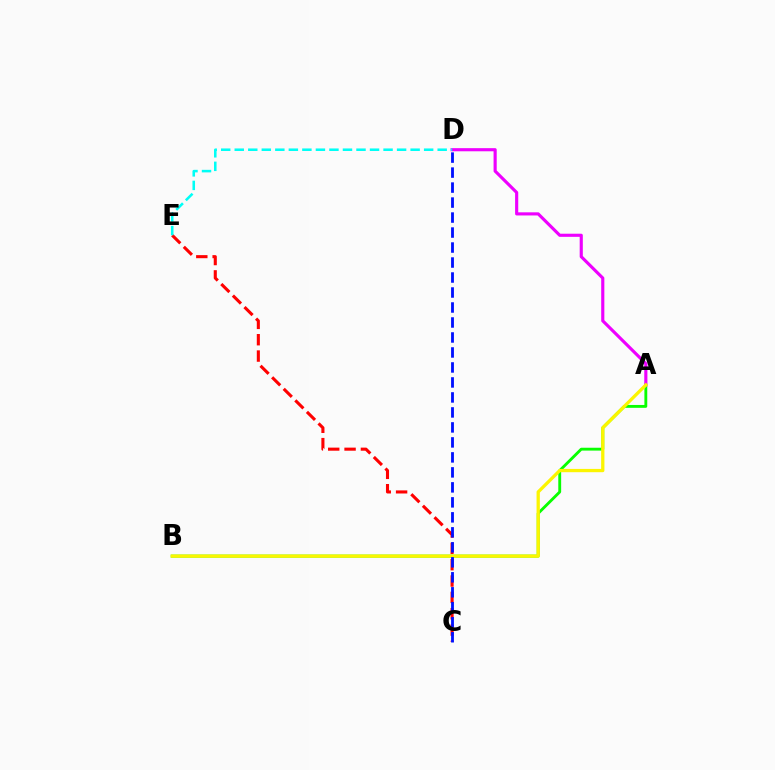{('C', 'E'): [{'color': '#ff0000', 'line_style': 'dashed', 'thickness': 2.22}], ('A', 'B'): [{'color': '#08ff00', 'line_style': 'solid', 'thickness': 2.06}, {'color': '#fcf500', 'line_style': 'solid', 'thickness': 2.36}], ('A', 'D'): [{'color': '#ee00ff', 'line_style': 'solid', 'thickness': 2.26}], ('D', 'E'): [{'color': '#00fff6', 'line_style': 'dashed', 'thickness': 1.84}], ('C', 'D'): [{'color': '#0010ff', 'line_style': 'dashed', 'thickness': 2.04}]}